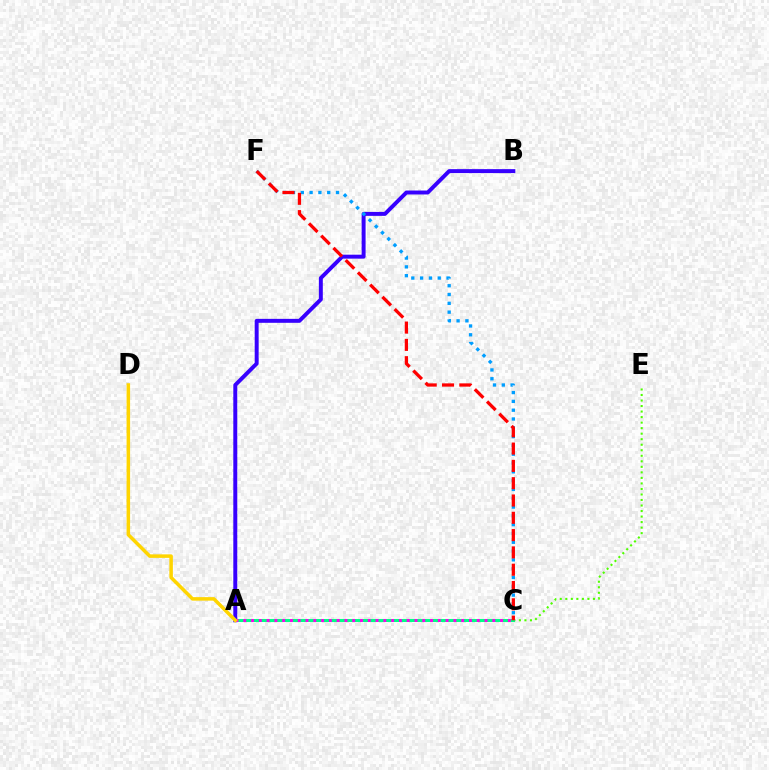{('C', 'E'): [{'color': '#4fff00', 'line_style': 'dotted', 'thickness': 1.5}], ('A', 'B'): [{'color': '#3700ff', 'line_style': 'solid', 'thickness': 2.84}], ('C', 'F'): [{'color': '#009eff', 'line_style': 'dotted', 'thickness': 2.39}, {'color': '#ff0000', 'line_style': 'dashed', 'thickness': 2.35}], ('A', 'C'): [{'color': '#00ff86', 'line_style': 'solid', 'thickness': 2.2}, {'color': '#ff00ed', 'line_style': 'dotted', 'thickness': 2.11}], ('A', 'D'): [{'color': '#ffd500', 'line_style': 'solid', 'thickness': 2.53}]}